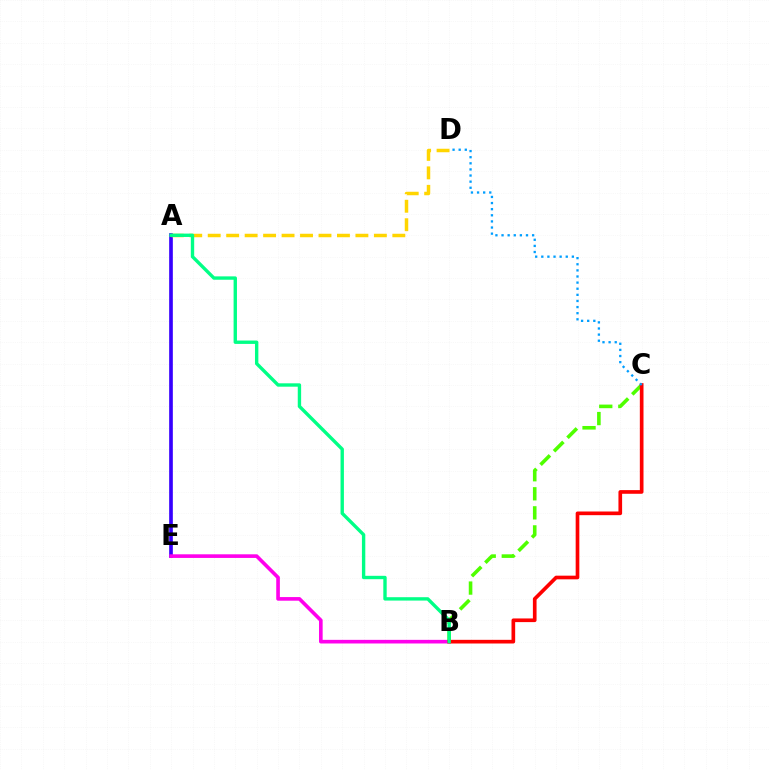{('A', 'E'): [{'color': '#3700ff', 'line_style': 'solid', 'thickness': 2.64}], ('B', 'E'): [{'color': '#ff00ed', 'line_style': 'solid', 'thickness': 2.61}], ('A', 'D'): [{'color': '#ffd500', 'line_style': 'dashed', 'thickness': 2.51}], ('B', 'C'): [{'color': '#4fff00', 'line_style': 'dashed', 'thickness': 2.59}, {'color': '#ff0000', 'line_style': 'solid', 'thickness': 2.64}], ('C', 'D'): [{'color': '#009eff', 'line_style': 'dotted', 'thickness': 1.66}], ('A', 'B'): [{'color': '#00ff86', 'line_style': 'solid', 'thickness': 2.43}]}